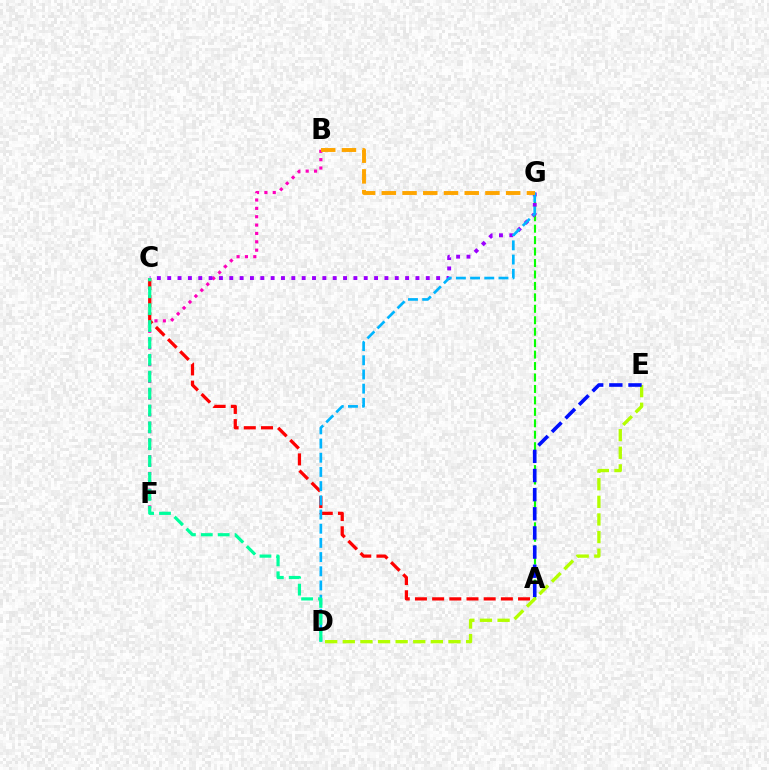{('B', 'F'): [{'color': '#ff00bd', 'line_style': 'dotted', 'thickness': 2.27}], ('A', 'G'): [{'color': '#08ff00', 'line_style': 'dashed', 'thickness': 1.56}], ('C', 'G'): [{'color': '#9b00ff', 'line_style': 'dotted', 'thickness': 2.81}], ('D', 'E'): [{'color': '#b3ff00', 'line_style': 'dashed', 'thickness': 2.39}], ('A', 'C'): [{'color': '#ff0000', 'line_style': 'dashed', 'thickness': 2.33}], ('D', 'G'): [{'color': '#00b5ff', 'line_style': 'dashed', 'thickness': 1.93}], ('B', 'G'): [{'color': '#ffa500', 'line_style': 'dashed', 'thickness': 2.81}], ('A', 'E'): [{'color': '#0010ff', 'line_style': 'dashed', 'thickness': 2.6}], ('C', 'D'): [{'color': '#00ff9d', 'line_style': 'dashed', 'thickness': 2.29}]}